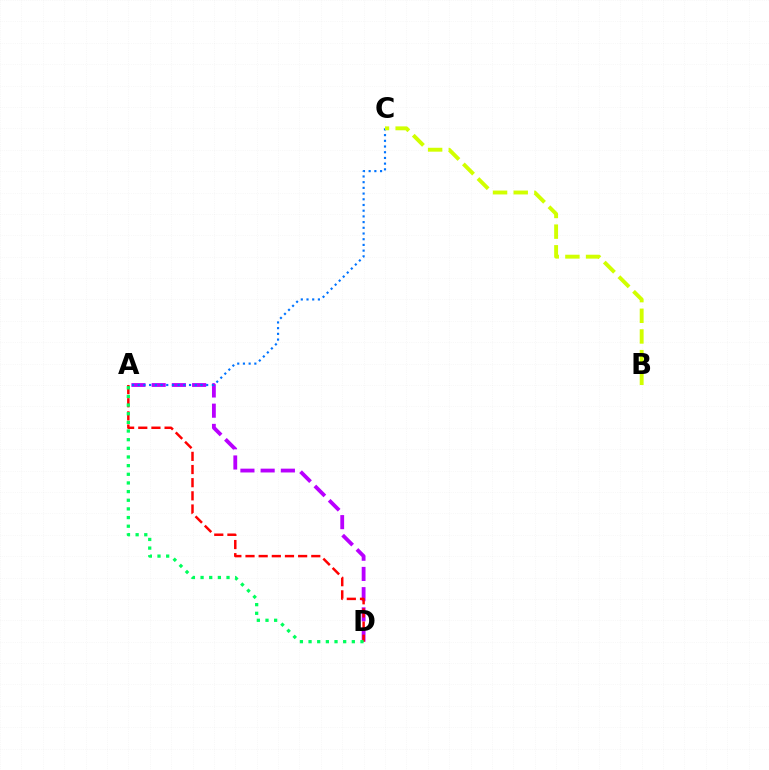{('A', 'D'): [{'color': '#b900ff', 'line_style': 'dashed', 'thickness': 2.75}, {'color': '#ff0000', 'line_style': 'dashed', 'thickness': 1.79}, {'color': '#00ff5c', 'line_style': 'dotted', 'thickness': 2.35}], ('A', 'C'): [{'color': '#0074ff', 'line_style': 'dotted', 'thickness': 1.55}], ('B', 'C'): [{'color': '#d1ff00', 'line_style': 'dashed', 'thickness': 2.81}]}